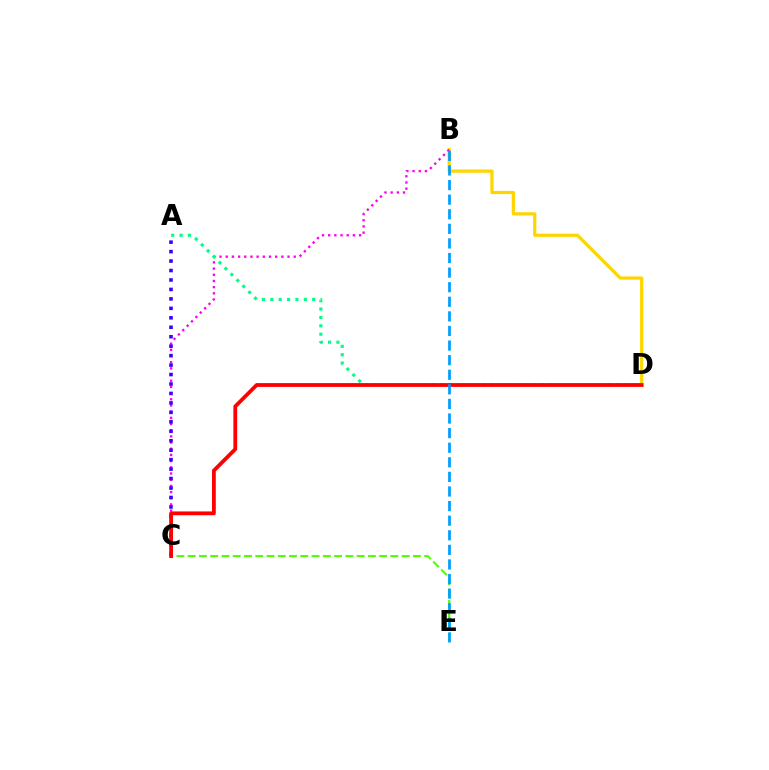{('B', 'D'): [{'color': '#ffd500', 'line_style': 'solid', 'thickness': 2.32}], ('B', 'C'): [{'color': '#ff00ed', 'line_style': 'dotted', 'thickness': 1.68}], ('A', 'D'): [{'color': '#00ff86', 'line_style': 'dotted', 'thickness': 2.28}], ('A', 'C'): [{'color': '#3700ff', 'line_style': 'dotted', 'thickness': 2.57}], ('C', 'E'): [{'color': '#4fff00', 'line_style': 'dashed', 'thickness': 1.53}], ('C', 'D'): [{'color': '#ff0000', 'line_style': 'solid', 'thickness': 2.74}], ('B', 'E'): [{'color': '#009eff', 'line_style': 'dashed', 'thickness': 1.98}]}